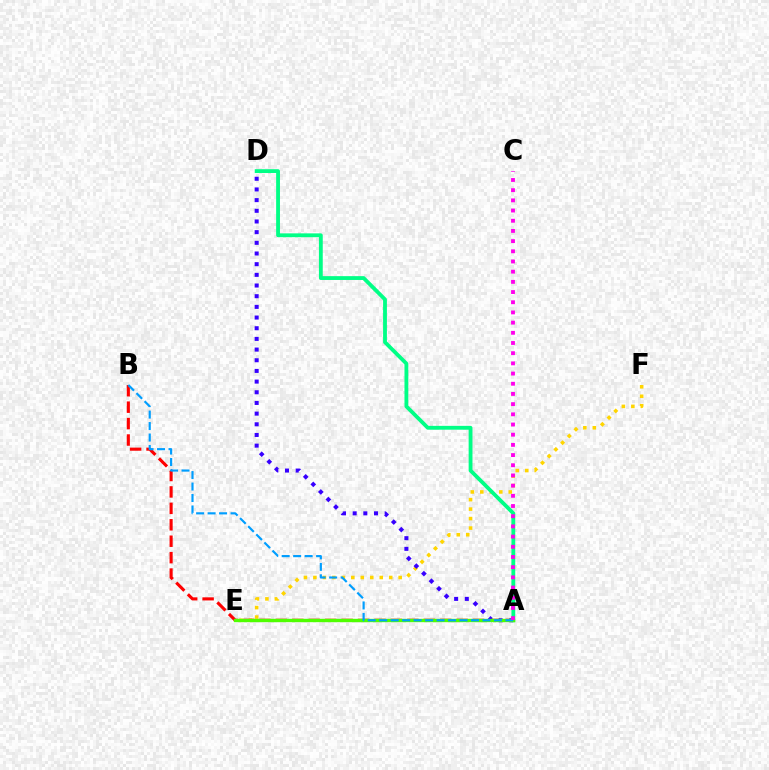{('E', 'F'): [{'color': '#ffd500', 'line_style': 'dotted', 'thickness': 2.57}], ('A', 'B'): [{'color': '#ff0000', 'line_style': 'dashed', 'thickness': 2.23}, {'color': '#009eff', 'line_style': 'dashed', 'thickness': 1.56}], ('A', 'D'): [{'color': '#3700ff', 'line_style': 'dotted', 'thickness': 2.9}, {'color': '#00ff86', 'line_style': 'solid', 'thickness': 2.75}], ('A', 'E'): [{'color': '#4fff00', 'line_style': 'solid', 'thickness': 2.43}], ('A', 'C'): [{'color': '#ff00ed', 'line_style': 'dotted', 'thickness': 2.77}]}